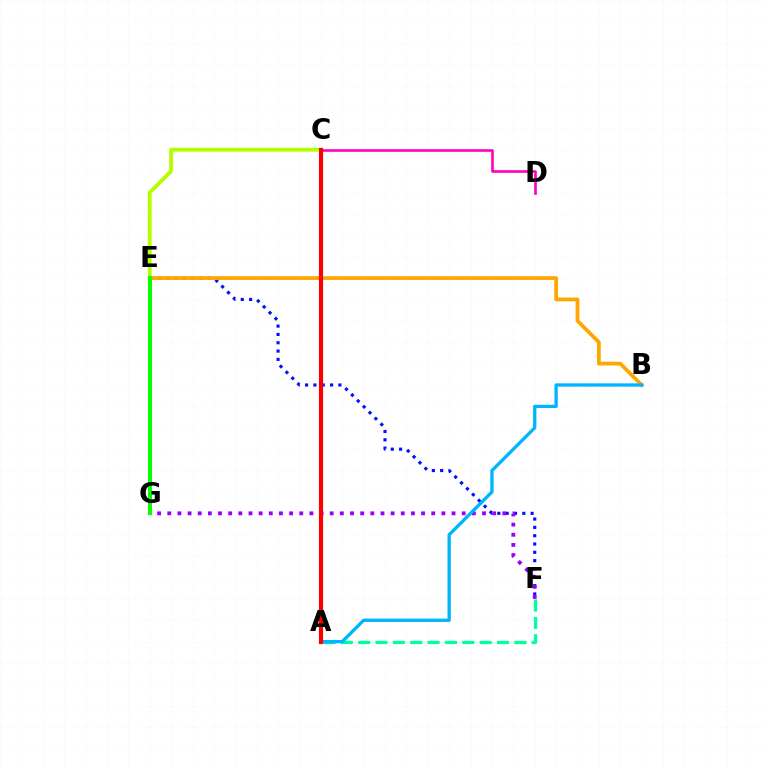{('E', 'F'): [{'color': '#0010ff', 'line_style': 'dotted', 'thickness': 2.26}], ('A', 'F'): [{'color': '#00ff9d', 'line_style': 'dashed', 'thickness': 2.36}], ('C', 'D'): [{'color': '#ff00bd', 'line_style': 'solid', 'thickness': 1.88}], ('F', 'G'): [{'color': '#9b00ff', 'line_style': 'dotted', 'thickness': 2.76}], ('B', 'E'): [{'color': '#ffa500', 'line_style': 'solid', 'thickness': 2.69}], ('C', 'E'): [{'color': '#b3ff00', 'line_style': 'solid', 'thickness': 2.76}], ('A', 'B'): [{'color': '#00b5ff', 'line_style': 'solid', 'thickness': 2.38}], ('A', 'C'): [{'color': '#ff0000', 'line_style': 'solid', 'thickness': 2.99}], ('E', 'G'): [{'color': '#08ff00', 'line_style': 'solid', 'thickness': 2.88}]}